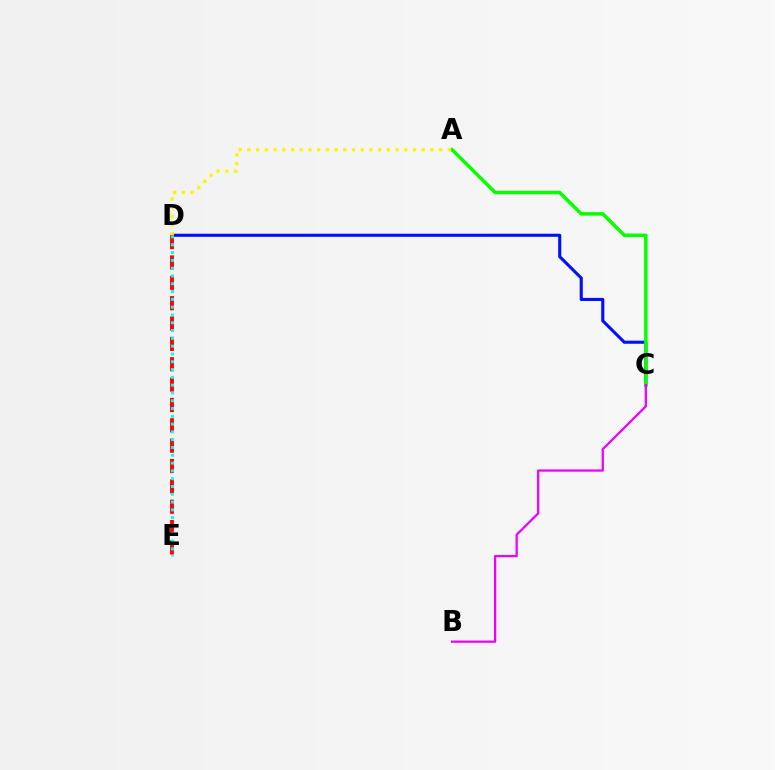{('C', 'D'): [{'color': '#0010ff', 'line_style': 'solid', 'thickness': 2.23}], ('A', 'C'): [{'color': '#08ff00', 'line_style': 'solid', 'thickness': 2.52}], ('D', 'E'): [{'color': '#ff0000', 'line_style': 'dashed', 'thickness': 2.77}, {'color': '#00fff6', 'line_style': 'dotted', 'thickness': 2.12}], ('B', 'C'): [{'color': '#ee00ff', 'line_style': 'solid', 'thickness': 1.63}], ('A', 'D'): [{'color': '#fcf500', 'line_style': 'dotted', 'thickness': 2.37}]}